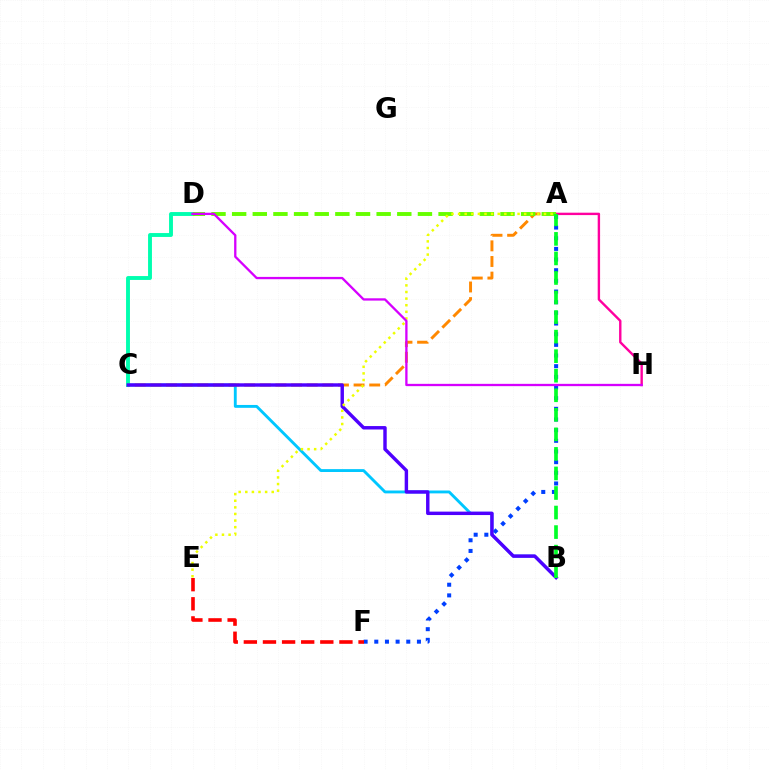{('A', 'F'): [{'color': '#003fff', 'line_style': 'dotted', 'thickness': 2.9}], ('A', 'H'): [{'color': '#ff00a0', 'line_style': 'solid', 'thickness': 1.72}], ('E', 'F'): [{'color': '#ff0000', 'line_style': 'dashed', 'thickness': 2.6}], ('B', 'C'): [{'color': '#00c7ff', 'line_style': 'solid', 'thickness': 2.07}, {'color': '#4f00ff', 'line_style': 'solid', 'thickness': 2.47}], ('A', 'C'): [{'color': '#ff8800', 'line_style': 'dashed', 'thickness': 2.12}], ('C', 'D'): [{'color': '#00ffaf', 'line_style': 'solid', 'thickness': 2.8}], ('A', 'D'): [{'color': '#66ff00', 'line_style': 'dashed', 'thickness': 2.8}], ('A', 'E'): [{'color': '#eeff00', 'line_style': 'dotted', 'thickness': 1.8}], ('D', 'H'): [{'color': '#d600ff', 'line_style': 'solid', 'thickness': 1.66}], ('A', 'B'): [{'color': '#00ff27', 'line_style': 'dashed', 'thickness': 2.66}]}